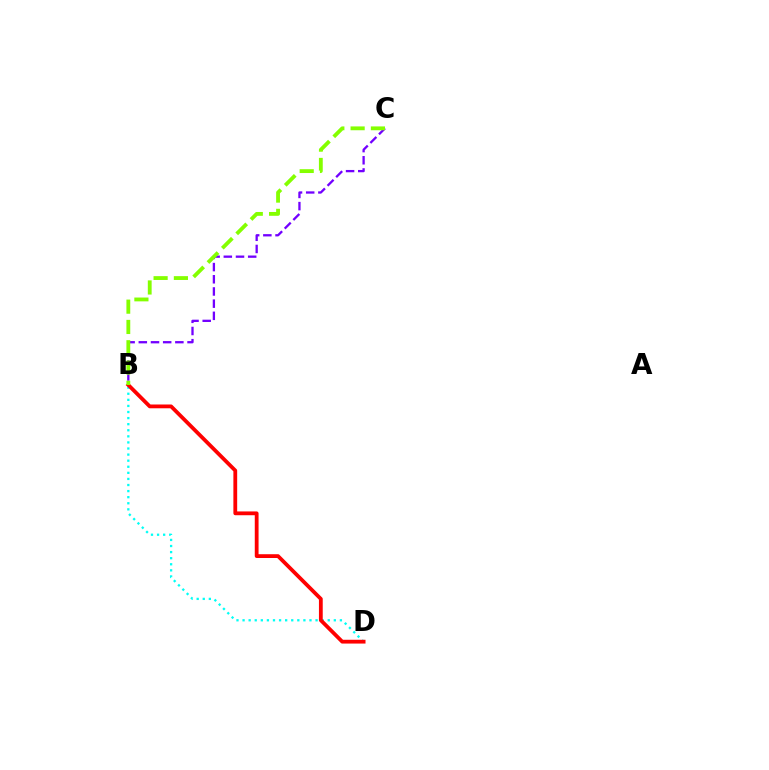{('B', 'C'): [{'color': '#7200ff', 'line_style': 'dashed', 'thickness': 1.66}, {'color': '#84ff00', 'line_style': 'dashed', 'thickness': 2.76}], ('B', 'D'): [{'color': '#00fff6', 'line_style': 'dotted', 'thickness': 1.65}, {'color': '#ff0000', 'line_style': 'solid', 'thickness': 2.73}]}